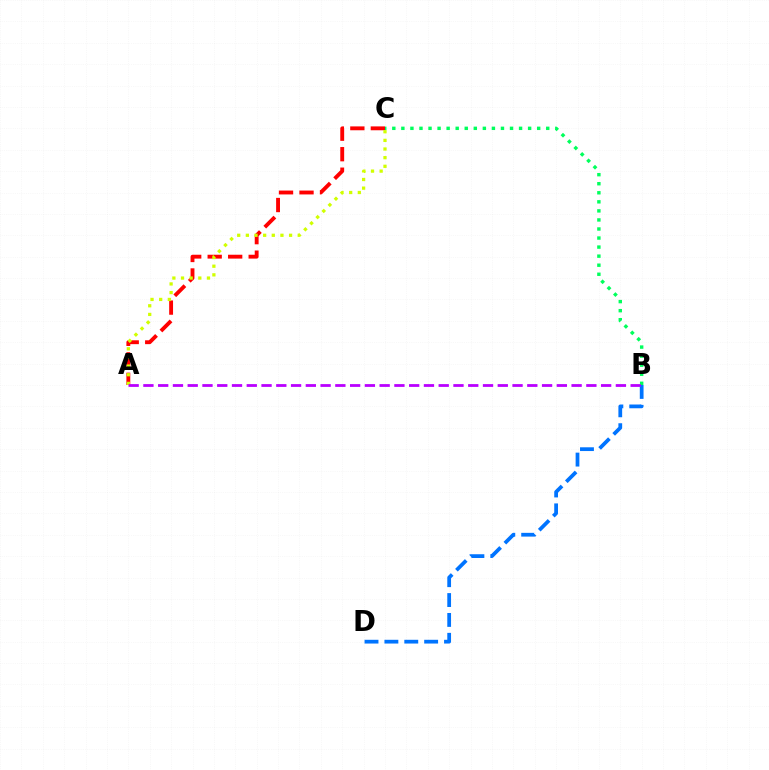{('A', 'C'): [{'color': '#ff0000', 'line_style': 'dashed', 'thickness': 2.78}, {'color': '#d1ff00', 'line_style': 'dotted', 'thickness': 2.35}], ('B', 'D'): [{'color': '#0074ff', 'line_style': 'dashed', 'thickness': 2.7}], ('B', 'C'): [{'color': '#00ff5c', 'line_style': 'dotted', 'thickness': 2.46}], ('A', 'B'): [{'color': '#b900ff', 'line_style': 'dashed', 'thickness': 2.01}]}